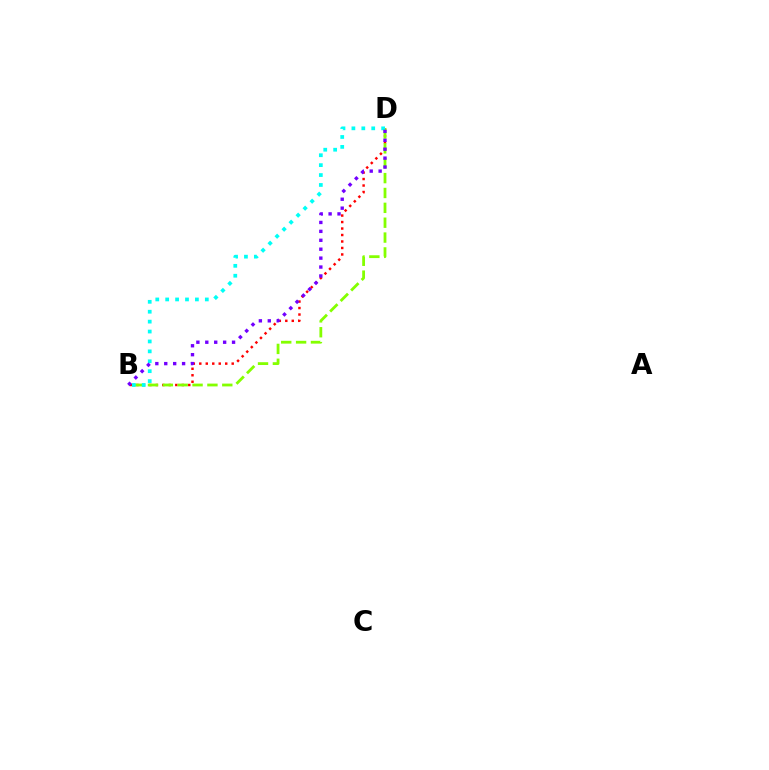{('B', 'D'): [{'color': '#ff0000', 'line_style': 'dotted', 'thickness': 1.76}, {'color': '#84ff00', 'line_style': 'dashed', 'thickness': 2.02}, {'color': '#00fff6', 'line_style': 'dotted', 'thickness': 2.69}, {'color': '#7200ff', 'line_style': 'dotted', 'thickness': 2.42}]}